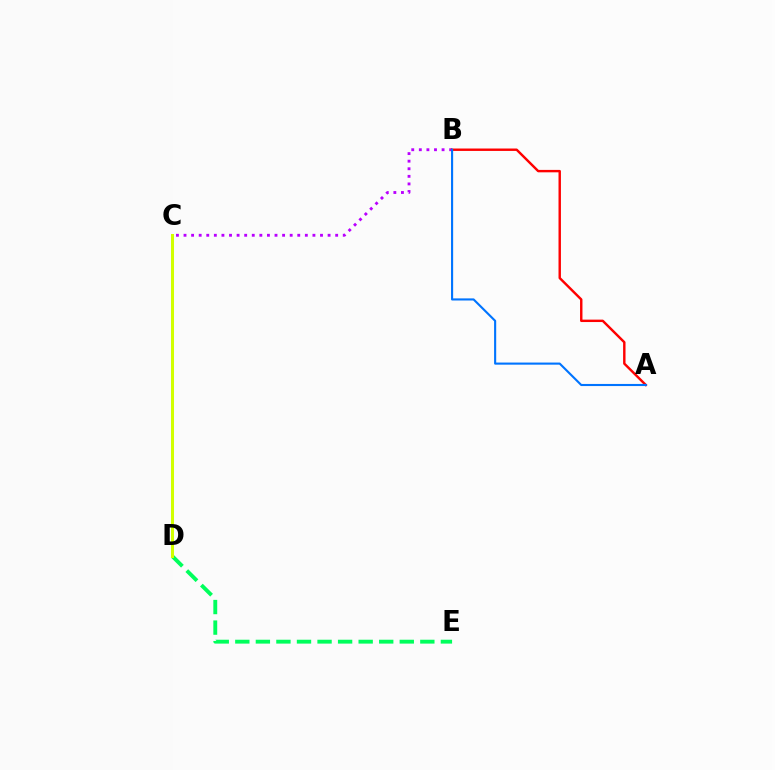{('B', 'C'): [{'color': '#b900ff', 'line_style': 'dotted', 'thickness': 2.06}], ('A', 'B'): [{'color': '#ff0000', 'line_style': 'solid', 'thickness': 1.74}, {'color': '#0074ff', 'line_style': 'solid', 'thickness': 1.52}], ('D', 'E'): [{'color': '#00ff5c', 'line_style': 'dashed', 'thickness': 2.79}], ('C', 'D'): [{'color': '#d1ff00', 'line_style': 'solid', 'thickness': 2.18}]}